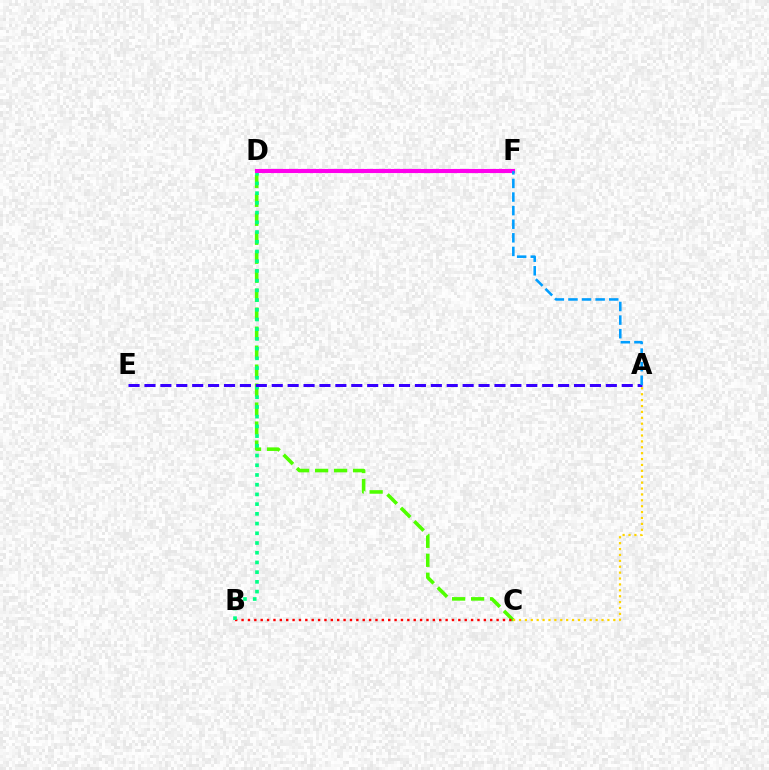{('C', 'D'): [{'color': '#4fff00', 'line_style': 'dashed', 'thickness': 2.58}], ('A', 'C'): [{'color': '#ffd500', 'line_style': 'dotted', 'thickness': 1.6}], ('B', 'C'): [{'color': '#ff0000', 'line_style': 'dotted', 'thickness': 1.73}], ('B', 'D'): [{'color': '#00ff86', 'line_style': 'dotted', 'thickness': 2.64}], ('A', 'E'): [{'color': '#3700ff', 'line_style': 'dashed', 'thickness': 2.16}], ('D', 'F'): [{'color': '#ff00ed', 'line_style': 'solid', 'thickness': 2.97}], ('A', 'F'): [{'color': '#009eff', 'line_style': 'dashed', 'thickness': 1.85}]}